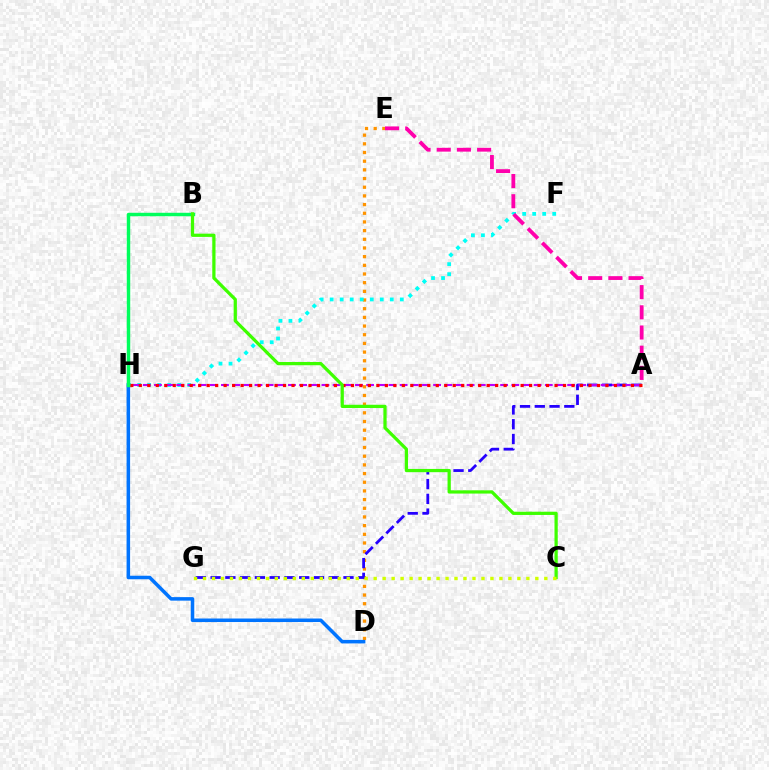{('D', 'E'): [{'color': '#ff9400', 'line_style': 'dotted', 'thickness': 2.36}], ('A', 'G'): [{'color': '#2500ff', 'line_style': 'dashed', 'thickness': 2.01}], ('D', 'H'): [{'color': '#0074ff', 'line_style': 'solid', 'thickness': 2.54}], ('F', 'H'): [{'color': '#00fff6', 'line_style': 'dotted', 'thickness': 2.72}], ('A', 'E'): [{'color': '#ff00ac', 'line_style': 'dashed', 'thickness': 2.74}], ('A', 'H'): [{'color': '#b900ff', 'line_style': 'dashed', 'thickness': 1.52}, {'color': '#ff0000', 'line_style': 'dotted', 'thickness': 2.31}], ('B', 'H'): [{'color': '#00ff5c', 'line_style': 'solid', 'thickness': 2.48}], ('B', 'C'): [{'color': '#3dff00', 'line_style': 'solid', 'thickness': 2.34}], ('C', 'G'): [{'color': '#d1ff00', 'line_style': 'dotted', 'thickness': 2.44}]}